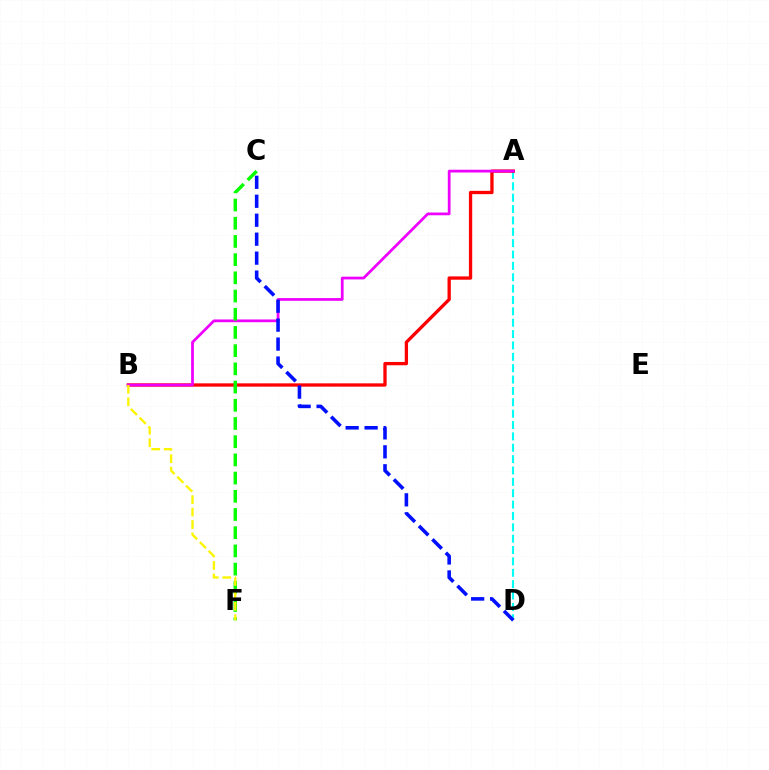{('A', 'D'): [{'color': '#00fff6', 'line_style': 'dashed', 'thickness': 1.54}], ('A', 'B'): [{'color': '#ff0000', 'line_style': 'solid', 'thickness': 2.38}, {'color': '#ee00ff', 'line_style': 'solid', 'thickness': 1.98}], ('C', 'F'): [{'color': '#08ff00', 'line_style': 'dashed', 'thickness': 2.47}], ('C', 'D'): [{'color': '#0010ff', 'line_style': 'dashed', 'thickness': 2.58}], ('B', 'F'): [{'color': '#fcf500', 'line_style': 'dashed', 'thickness': 1.69}]}